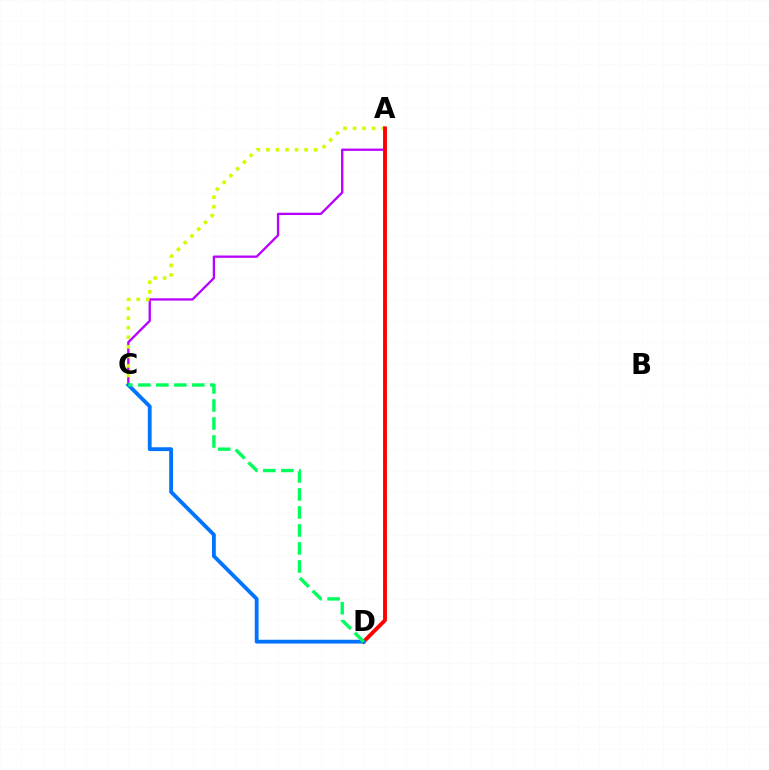{('A', 'C'): [{'color': '#b900ff', 'line_style': 'solid', 'thickness': 1.66}, {'color': '#d1ff00', 'line_style': 'dotted', 'thickness': 2.59}], ('A', 'D'): [{'color': '#ff0000', 'line_style': 'solid', 'thickness': 2.78}], ('C', 'D'): [{'color': '#0074ff', 'line_style': 'solid', 'thickness': 2.75}, {'color': '#00ff5c', 'line_style': 'dashed', 'thickness': 2.45}]}